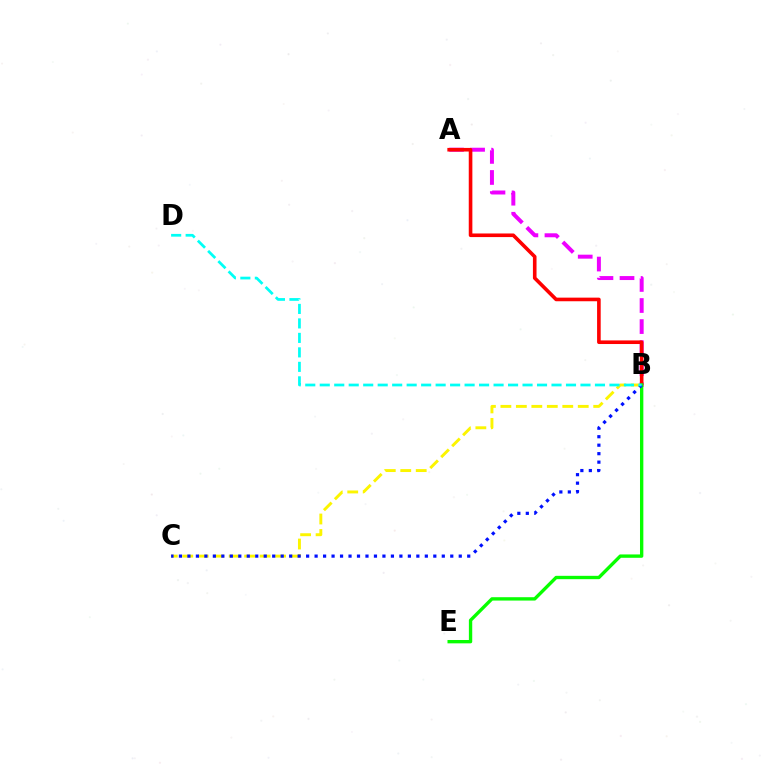{('B', 'C'): [{'color': '#fcf500', 'line_style': 'dashed', 'thickness': 2.1}, {'color': '#0010ff', 'line_style': 'dotted', 'thickness': 2.3}], ('A', 'B'): [{'color': '#ee00ff', 'line_style': 'dashed', 'thickness': 2.86}, {'color': '#ff0000', 'line_style': 'solid', 'thickness': 2.6}], ('B', 'E'): [{'color': '#08ff00', 'line_style': 'solid', 'thickness': 2.41}], ('B', 'D'): [{'color': '#00fff6', 'line_style': 'dashed', 'thickness': 1.97}]}